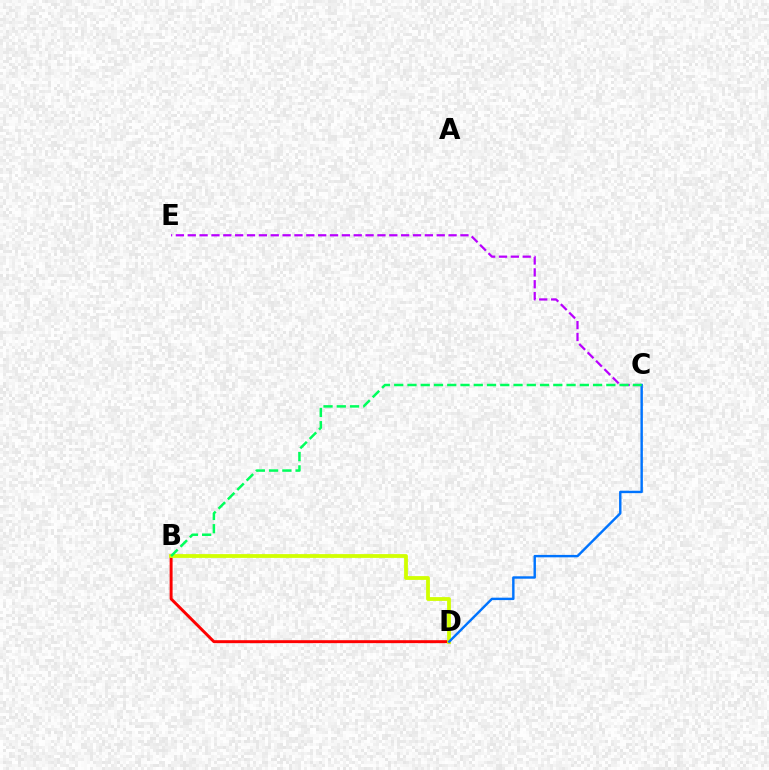{('B', 'D'): [{'color': '#ff0000', 'line_style': 'solid', 'thickness': 2.13}, {'color': '#d1ff00', 'line_style': 'solid', 'thickness': 2.73}], ('C', 'E'): [{'color': '#b900ff', 'line_style': 'dashed', 'thickness': 1.61}], ('C', 'D'): [{'color': '#0074ff', 'line_style': 'solid', 'thickness': 1.74}], ('B', 'C'): [{'color': '#00ff5c', 'line_style': 'dashed', 'thickness': 1.8}]}